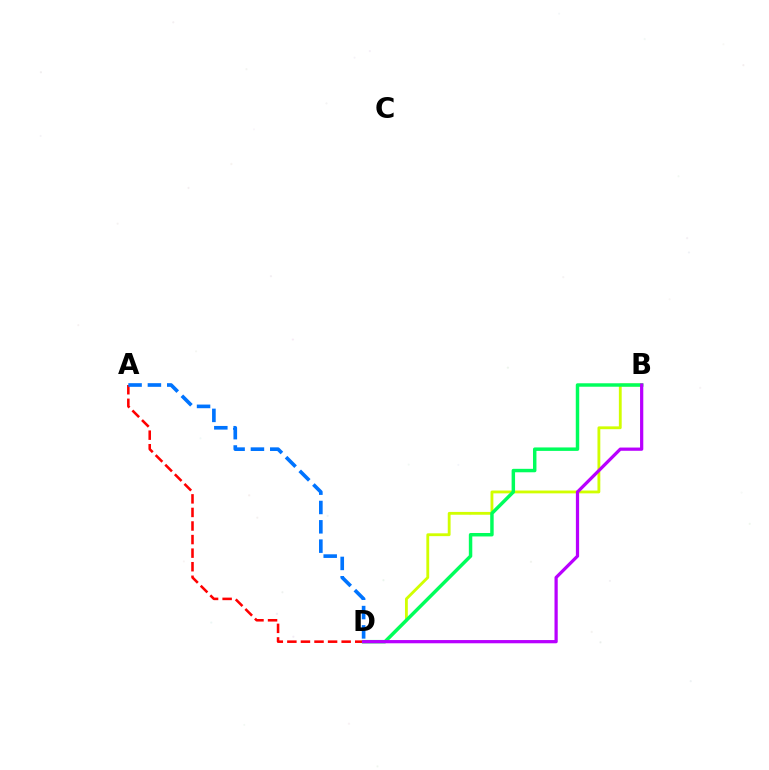{('B', 'D'): [{'color': '#d1ff00', 'line_style': 'solid', 'thickness': 2.04}, {'color': '#00ff5c', 'line_style': 'solid', 'thickness': 2.49}, {'color': '#b900ff', 'line_style': 'solid', 'thickness': 2.33}], ('A', 'D'): [{'color': '#ff0000', 'line_style': 'dashed', 'thickness': 1.84}, {'color': '#0074ff', 'line_style': 'dashed', 'thickness': 2.63}]}